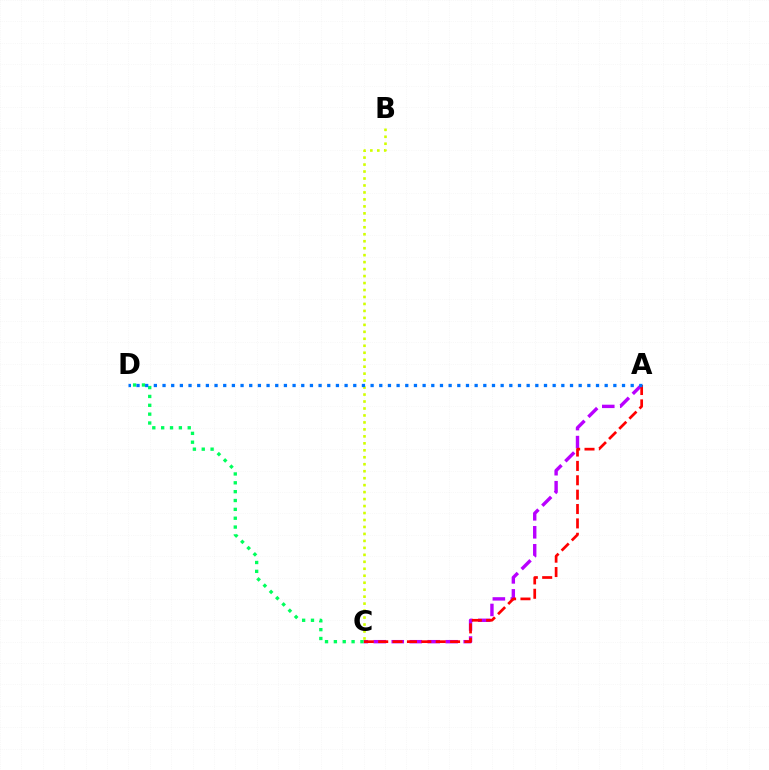{('A', 'C'): [{'color': '#b900ff', 'line_style': 'dashed', 'thickness': 2.44}, {'color': '#ff0000', 'line_style': 'dashed', 'thickness': 1.95}], ('B', 'C'): [{'color': '#d1ff00', 'line_style': 'dotted', 'thickness': 1.89}], ('C', 'D'): [{'color': '#00ff5c', 'line_style': 'dotted', 'thickness': 2.41}], ('A', 'D'): [{'color': '#0074ff', 'line_style': 'dotted', 'thickness': 2.36}]}